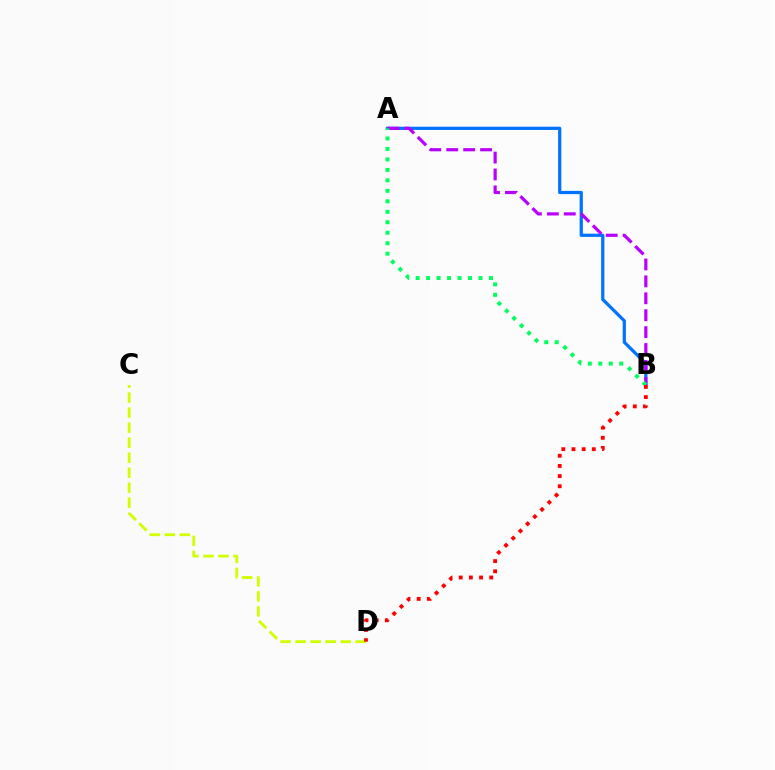{('A', 'B'): [{'color': '#0074ff', 'line_style': 'solid', 'thickness': 2.33}, {'color': '#b900ff', 'line_style': 'dashed', 'thickness': 2.3}, {'color': '#00ff5c', 'line_style': 'dotted', 'thickness': 2.85}], ('C', 'D'): [{'color': '#d1ff00', 'line_style': 'dashed', 'thickness': 2.04}], ('B', 'D'): [{'color': '#ff0000', 'line_style': 'dotted', 'thickness': 2.76}]}